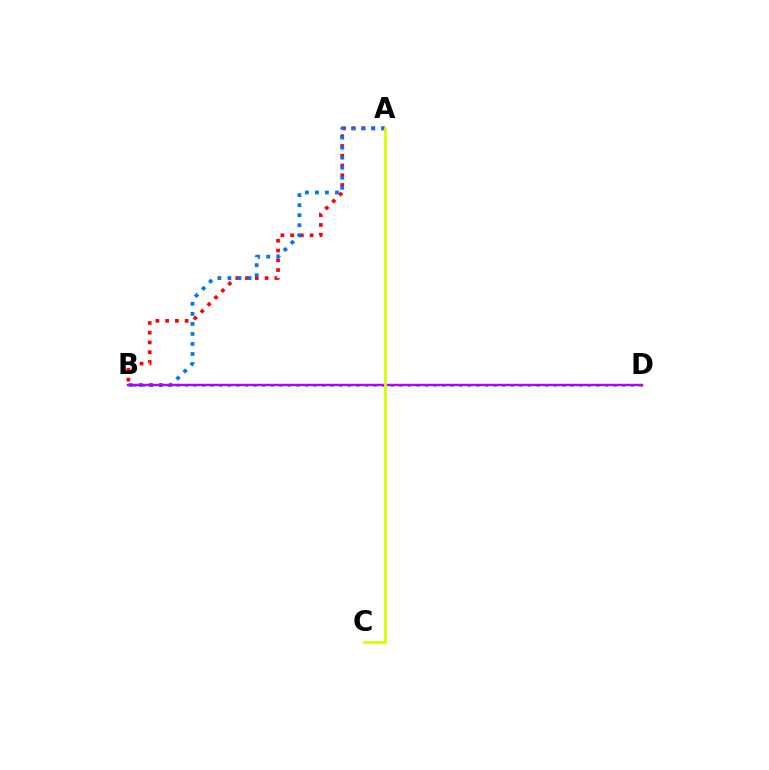{('A', 'B'): [{'color': '#ff0000', 'line_style': 'dotted', 'thickness': 2.65}, {'color': '#0074ff', 'line_style': 'dotted', 'thickness': 2.73}], ('B', 'D'): [{'color': '#00ff5c', 'line_style': 'dotted', 'thickness': 2.33}, {'color': '#b900ff', 'line_style': 'solid', 'thickness': 1.76}], ('A', 'C'): [{'color': '#d1ff00', 'line_style': 'solid', 'thickness': 2.0}]}